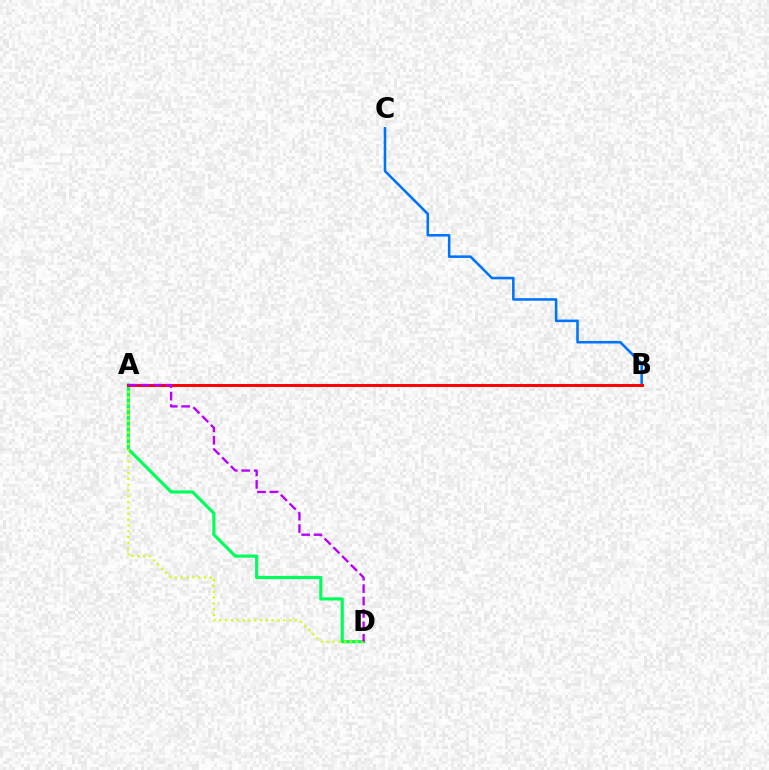{('B', 'C'): [{'color': '#0074ff', 'line_style': 'solid', 'thickness': 1.85}], ('A', 'D'): [{'color': '#00ff5c', 'line_style': 'solid', 'thickness': 2.27}, {'color': '#d1ff00', 'line_style': 'dotted', 'thickness': 1.58}, {'color': '#b900ff', 'line_style': 'dashed', 'thickness': 1.68}], ('A', 'B'): [{'color': '#ff0000', 'line_style': 'solid', 'thickness': 2.11}]}